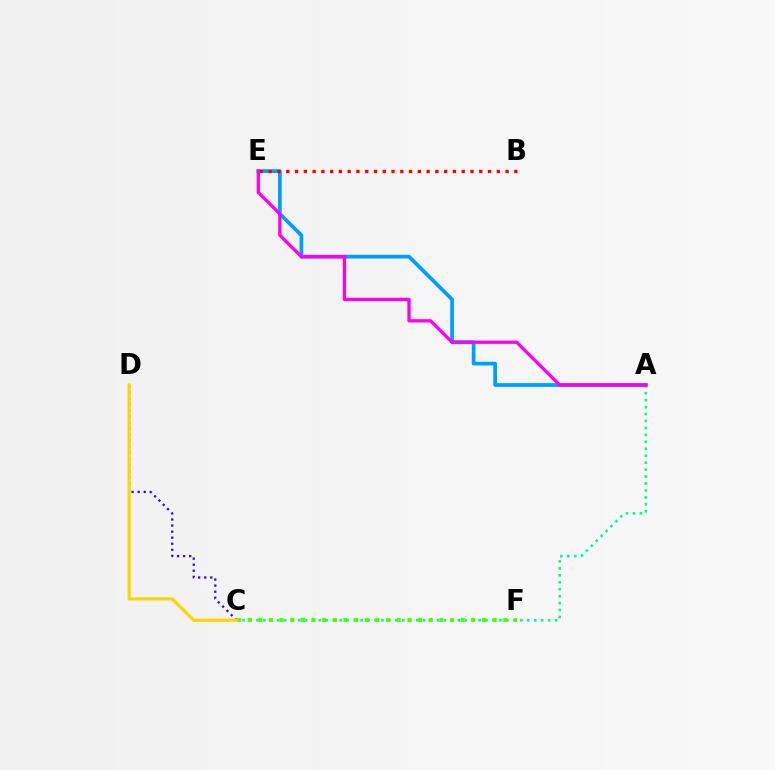{('A', 'C'): [{'color': '#00ff86', 'line_style': 'dotted', 'thickness': 1.89}], ('C', 'F'): [{'color': '#4fff00', 'line_style': 'dotted', 'thickness': 2.89}], ('A', 'E'): [{'color': '#009eff', 'line_style': 'solid', 'thickness': 2.68}, {'color': '#ff00ed', 'line_style': 'solid', 'thickness': 2.37}], ('C', 'D'): [{'color': '#3700ff', 'line_style': 'dotted', 'thickness': 1.65}, {'color': '#ffd500', 'line_style': 'solid', 'thickness': 2.28}], ('B', 'E'): [{'color': '#ff0000', 'line_style': 'dotted', 'thickness': 2.38}]}